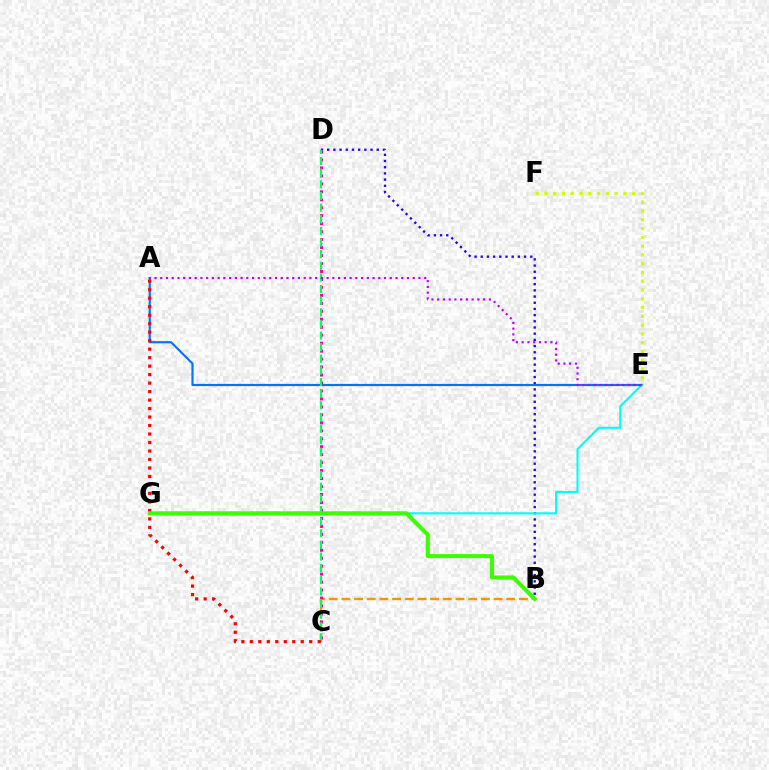{('B', 'D'): [{'color': '#2500ff', 'line_style': 'dotted', 'thickness': 1.68}], ('E', 'G'): [{'color': '#00fff6', 'line_style': 'solid', 'thickness': 1.51}], ('A', 'E'): [{'color': '#0074ff', 'line_style': 'solid', 'thickness': 1.57}, {'color': '#b900ff', 'line_style': 'dotted', 'thickness': 1.56}], ('B', 'C'): [{'color': '#ff9400', 'line_style': 'dashed', 'thickness': 1.72}], ('C', 'D'): [{'color': '#ff00ac', 'line_style': 'dotted', 'thickness': 2.16}, {'color': '#00ff5c', 'line_style': 'dashed', 'thickness': 1.58}], ('A', 'C'): [{'color': '#ff0000', 'line_style': 'dotted', 'thickness': 2.31}], ('B', 'G'): [{'color': '#3dff00', 'line_style': 'solid', 'thickness': 2.95}], ('E', 'F'): [{'color': '#d1ff00', 'line_style': 'dotted', 'thickness': 2.38}]}